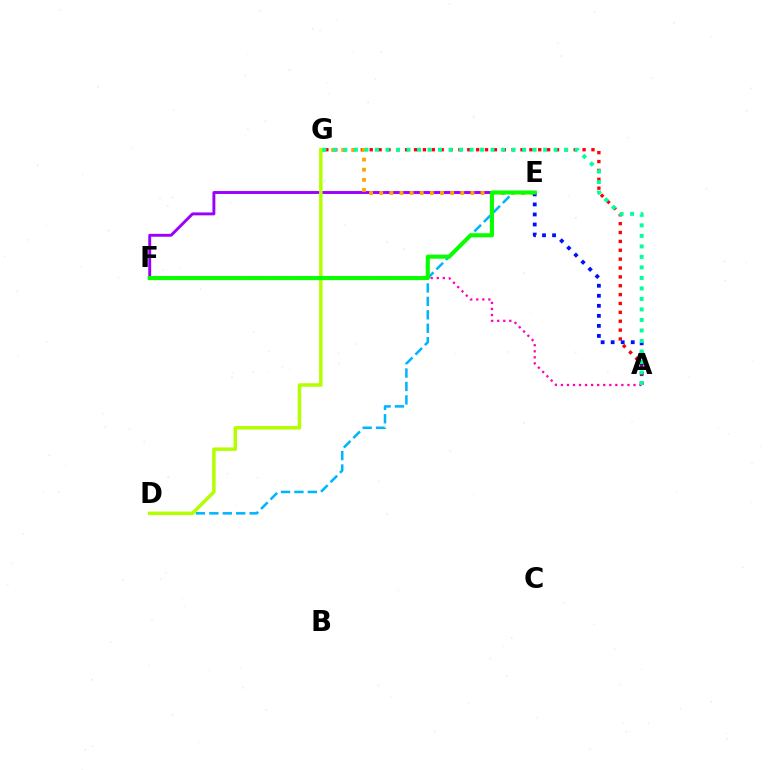{('A', 'F'): [{'color': '#ff00bd', 'line_style': 'dotted', 'thickness': 1.64}], ('D', 'E'): [{'color': '#00b5ff', 'line_style': 'dashed', 'thickness': 1.82}], ('A', 'G'): [{'color': '#ff0000', 'line_style': 'dotted', 'thickness': 2.41}, {'color': '#00ff9d', 'line_style': 'dotted', 'thickness': 2.86}], ('E', 'F'): [{'color': '#9b00ff', 'line_style': 'solid', 'thickness': 2.09}, {'color': '#08ff00', 'line_style': 'solid', 'thickness': 2.93}], ('E', 'G'): [{'color': '#ffa500', 'line_style': 'dotted', 'thickness': 2.75}], ('D', 'G'): [{'color': '#b3ff00', 'line_style': 'solid', 'thickness': 2.5}], ('A', 'E'): [{'color': '#0010ff', 'line_style': 'dotted', 'thickness': 2.73}]}